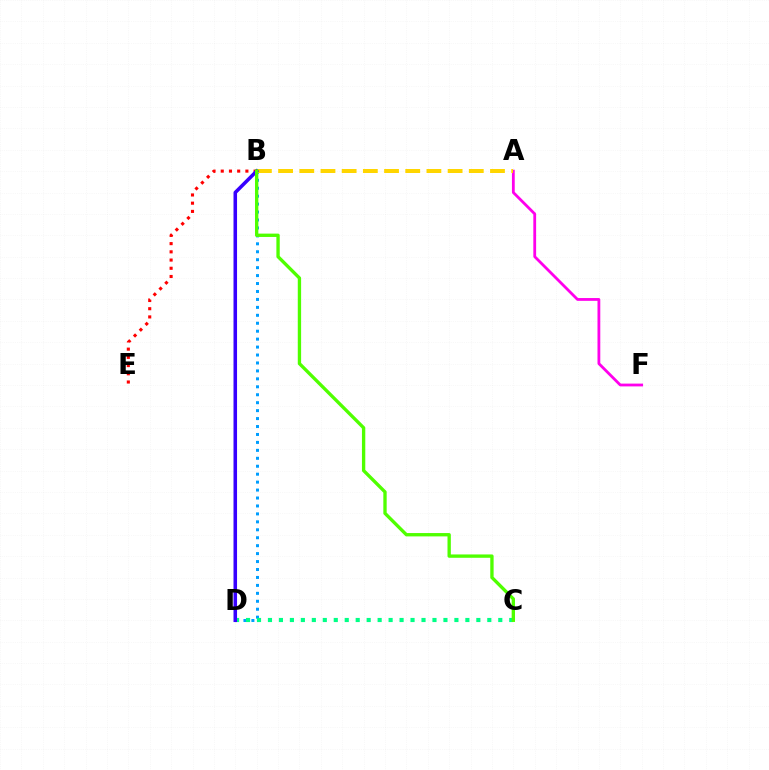{('B', 'E'): [{'color': '#ff0000', 'line_style': 'dotted', 'thickness': 2.23}], ('B', 'D'): [{'color': '#009eff', 'line_style': 'dotted', 'thickness': 2.16}, {'color': '#3700ff', 'line_style': 'solid', 'thickness': 2.55}], ('A', 'F'): [{'color': '#ff00ed', 'line_style': 'solid', 'thickness': 2.01}], ('C', 'D'): [{'color': '#00ff86', 'line_style': 'dotted', 'thickness': 2.98}], ('A', 'B'): [{'color': '#ffd500', 'line_style': 'dashed', 'thickness': 2.88}], ('B', 'C'): [{'color': '#4fff00', 'line_style': 'solid', 'thickness': 2.4}]}